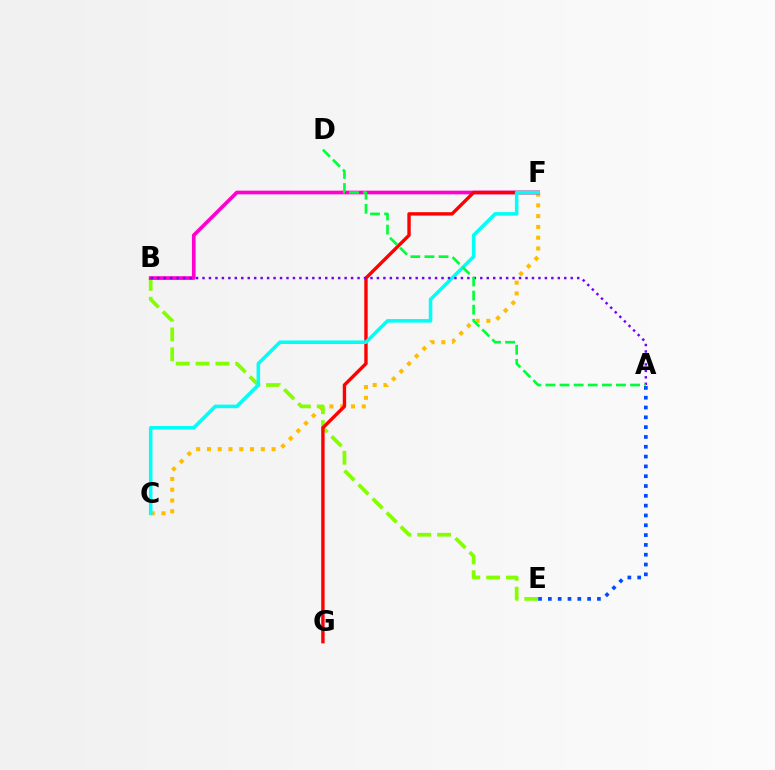{('C', 'F'): [{'color': '#ffbd00', 'line_style': 'dotted', 'thickness': 2.93}, {'color': '#00fff6', 'line_style': 'solid', 'thickness': 2.55}], ('B', 'E'): [{'color': '#84ff00', 'line_style': 'dashed', 'thickness': 2.69}], ('A', 'E'): [{'color': '#004bff', 'line_style': 'dotted', 'thickness': 2.67}], ('B', 'F'): [{'color': '#ff00cf', 'line_style': 'solid', 'thickness': 2.65}], ('F', 'G'): [{'color': '#ff0000', 'line_style': 'solid', 'thickness': 2.44}], ('A', 'B'): [{'color': '#7200ff', 'line_style': 'dotted', 'thickness': 1.76}], ('A', 'D'): [{'color': '#00ff39', 'line_style': 'dashed', 'thickness': 1.92}]}